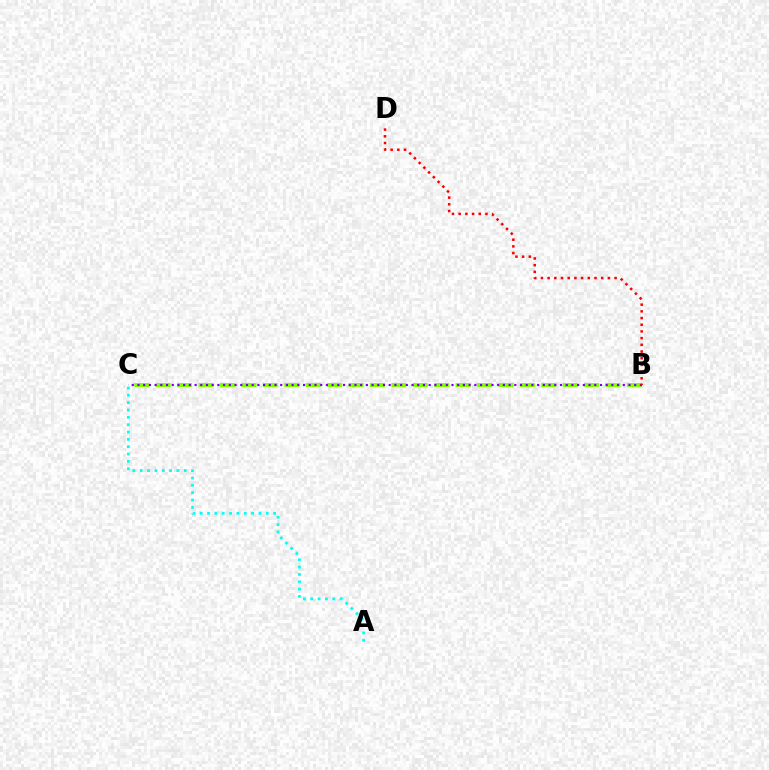{('B', 'C'): [{'color': '#84ff00', 'line_style': 'dashed', 'thickness': 2.91}, {'color': '#7200ff', 'line_style': 'dotted', 'thickness': 1.55}], ('A', 'C'): [{'color': '#00fff6', 'line_style': 'dotted', 'thickness': 1.99}], ('B', 'D'): [{'color': '#ff0000', 'line_style': 'dotted', 'thickness': 1.82}]}